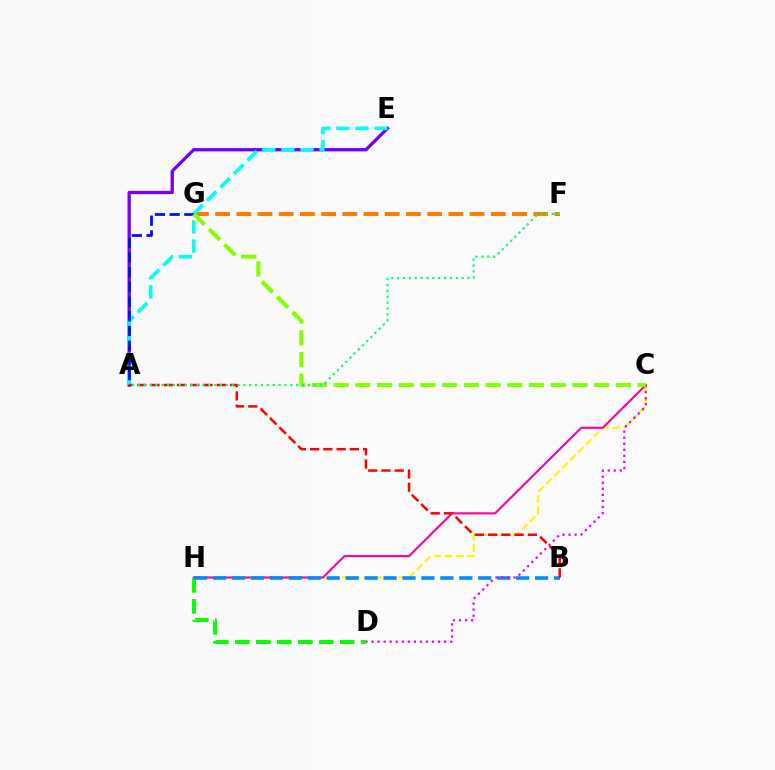{('A', 'E'): [{'color': '#7200ff', 'line_style': 'solid', 'thickness': 2.37}, {'color': '#00fff6', 'line_style': 'dashed', 'thickness': 2.59}], ('F', 'G'): [{'color': '#ff7c00', 'line_style': 'dashed', 'thickness': 2.88}], ('C', 'H'): [{'color': '#fcf500', 'line_style': 'dashed', 'thickness': 1.52}, {'color': '#ff0094', 'line_style': 'solid', 'thickness': 1.51}], ('D', 'H'): [{'color': '#08ff00', 'line_style': 'dashed', 'thickness': 2.85}], ('A', 'G'): [{'color': '#0010ff', 'line_style': 'dashed', 'thickness': 2.0}], ('B', 'H'): [{'color': '#008cff', 'line_style': 'dashed', 'thickness': 2.57}], ('A', 'B'): [{'color': '#ff0000', 'line_style': 'dashed', 'thickness': 1.8}], ('C', 'D'): [{'color': '#ee00ff', 'line_style': 'dotted', 'thickness': 1.64}], ('C', 'G'): [{'color': '#84ff00', 'line_style': 'dashed', 'thickness': 2.95}], ('A', 'F'): [{'color': '#00ff74', 'line_style': 'dotted', 'thickness': 1.59}]}